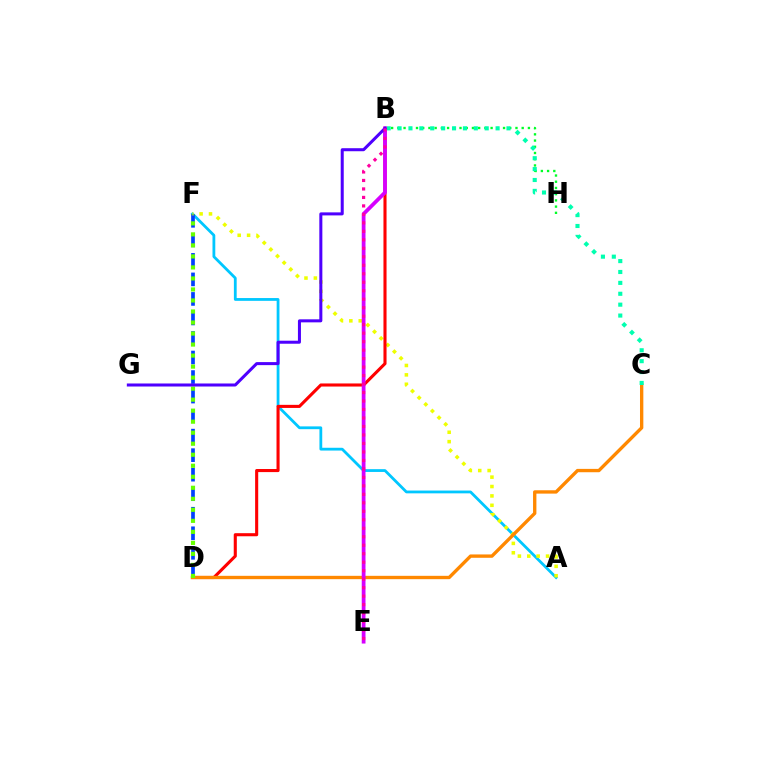{('A', 'F'): [{'color': '#00c7ff', 'line_style': 'solid', 'thickness': 2.01}, {'color': '#eeff00', 'line_style': 'dotted', 'thickness': 2.55}], ('D', 'F'): [{'color': '#003fff', 'line_style': 'dashed', 'thickness': 2.65}, {'color': '#66ff00', 'line_style': 'dotted', 'thickness': 2.99}], ('B', 'H'): [{'color': '#00ff27', 'line_style': 'dotted', 'thickness': 1.69}], ('B', 'D'): [{'color': '#ff0000', 'line_style': 'solid', 'thickness': 2.22}], ('C', 'D'): [{'color': '#ff8800', 'line_style': 'solid', 'thickness': 2.41}], ('B', 'C'): [{'color': '#00ffaf', 'line_style': 'dotted', 'thickness': 2.96}], ('B', 'E'): [{'color': '#d600ff', 'line_style': 'solid', 'thickness': 2.7}, {'color': '#ff00a0', 'line_style': 'dotted', 'thickness': 2.3}], ('B', 'G'): [{'color': '#4f00ff', 'line_style': 'solid', 'thickness': 2.18}]}